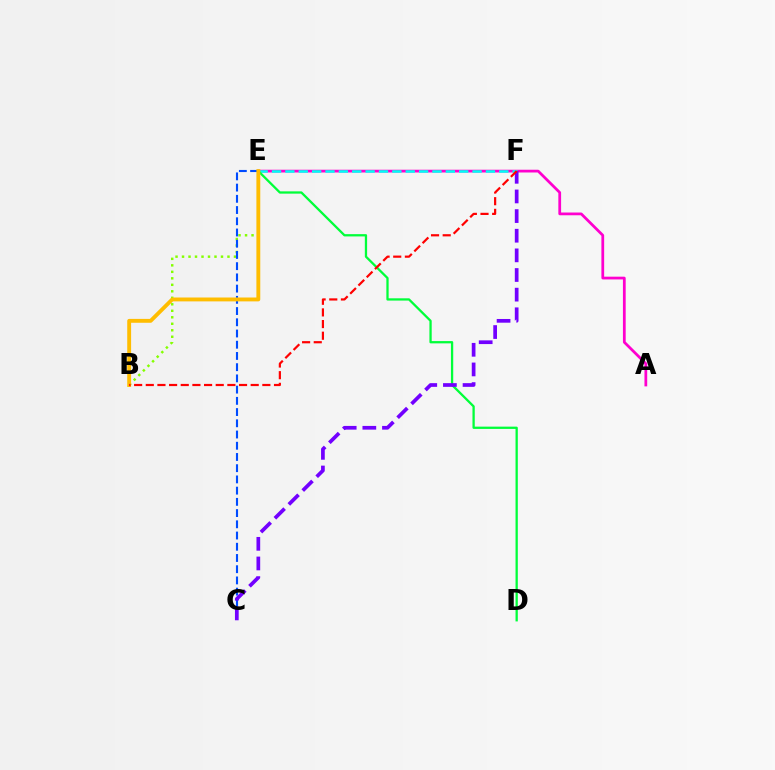{('A', 'E'): [{'color': '#ff00cf', 'line_style': 'solid', 'thickness': 1.98}], ('E', 'F'): [{'color': '#00fff6', 'line_style': 'dashed', 'thickness': 1.82}], ('B', 'E'): [{'color': '#84ff00', 'line_style': 'dotted', 'thickness': 1.76}, {'color': '#ffbd00', 'line_style': 'solid', 'thickness': 2.79}], ('D', 'E'): [{'color': '#00ff39', 'line_style': 'solid', 'thickness': 1.64}], ('C', 'E'): [{'color': '#004bff', 'line_style': 'dashed', 'thickness': 1.52}], ('C', 'F'): [{'color': '#7200ff', 'line_style': 'dashed', 'thickness': 2.67}], ('B', 'F'): [{'color': '#ff0000', 'line_style': 'dashed', 'thickness': 1.58}]}